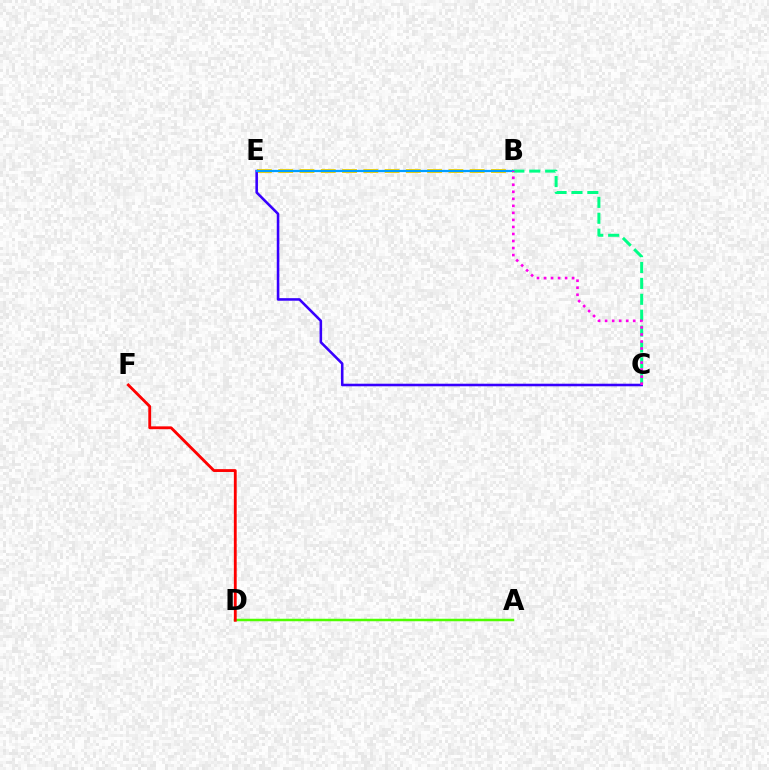{('B', 'C'): [{'color': '#00ff86', 'line_style': 'dashed', 'thickness': 2.16}, {'color': '#ff00ed', 'line_style': 'dotted', 'thickness': 1.91}], ('A', 'D'): [{'color': '#4fff00', 'line_style': 'solid', 'thickness': 1.79}], ('D', 'F'): [{'color': '#ff0000', 'line_style': 'solid', 'thickness': 2.04}], ('B', 'E'): [{'color': '#ffd500', 'line_style': 'dashed', 'thickness': 2.89}, {'color': '#009eff', 'line_style': 'solid', 'thickness': 1.61}], ('C', 'E'): [{'color': '#3700ff', 'line_style': 'solid', 'thickness': 1.85}]}